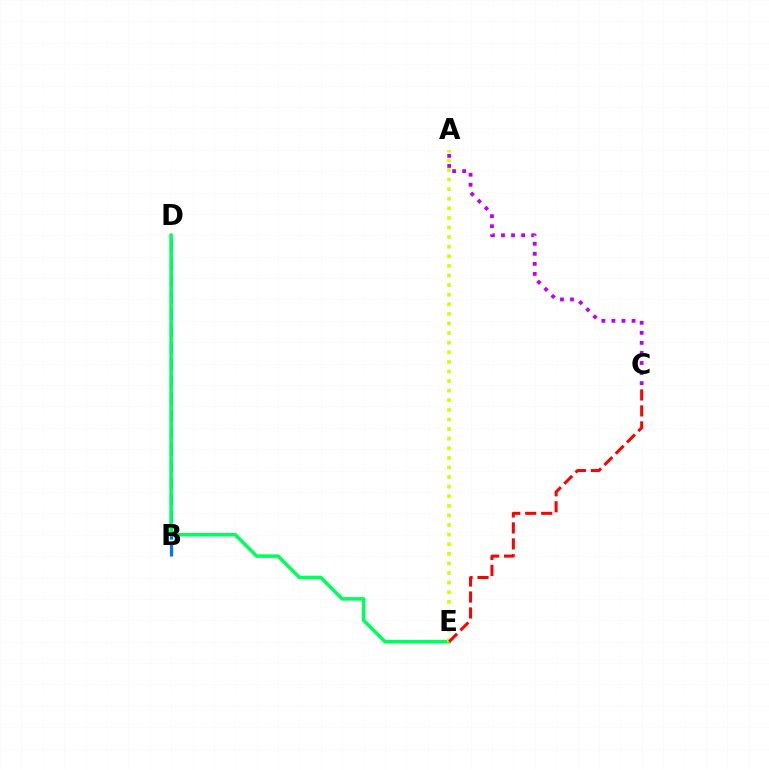{('B', 'D'): [{'color': '#0074ff', 'line_style': 'dashed', 'thickness': 2.29}], ('D', 'E'): [{'color': '#00ff5c', 'line_style': 'solid', 'thickness': 2.55}], ('A', 'E'): [{'color': '#d1ff00', 'line_style': 'dotted', 'thickness': 2.61}], ('A', 'C'): [{'color': '#b900ff', 'line_style': 'dotted', 'thickness': 2.73}], ('C', 'E'): [{'color': '#ff0000', 'line_style': 'dashed', 'thickness': 2.17}]}